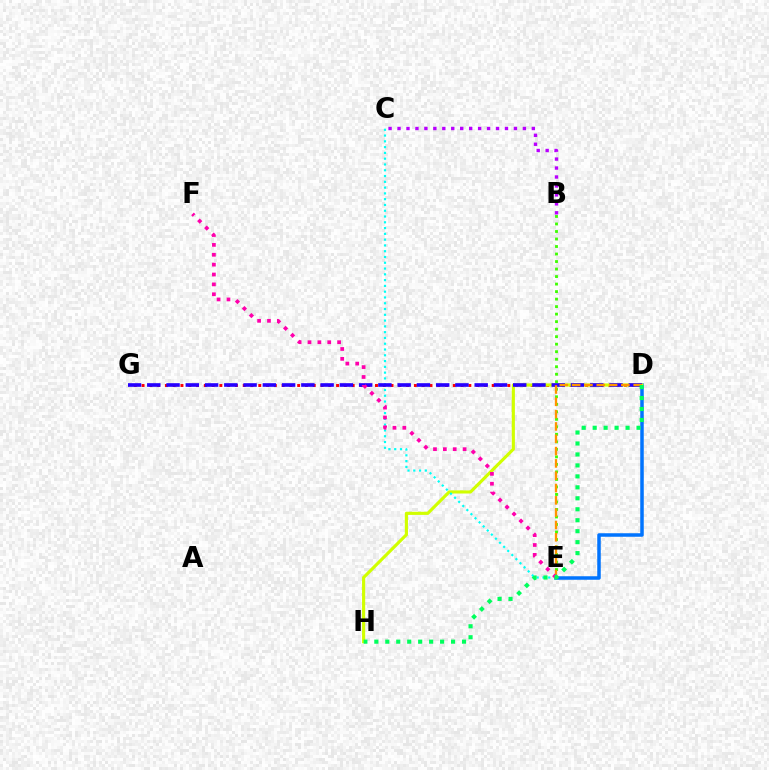{('D', 'E'): [{'color': '#0074ff', 'line_style': 'solid', 'thickness': 2.53}, {'color': '#ff9400', 'line_style': 'dashed', 'thickness': 1.67}], ('B', 'E'): [{'color': '#3dff00', 'line_style': 'dotted', 'thickness': 2.04}], ('D', 'G'): [{'color': '#ff0000', 'line_style': 'dotted', 'thickness': 2.11}, {'color': '#2500ff', 'line_style': 'dashed', 'thickness': 2.62}], ('D', 'H'): [{'color': '#d1ff00', 'line_style': 'solid', 'thickness': 2.26}, {'color': '#00ff5c', 'line_style': 'dotted', 'thickness': 2.98}], ('C', 'E'): [{'color': '#00fff6', 'line_style': 'dotted', 'thickness': 1.57}], ('E', 'F'): [{'color': '#ff00ac', 'line_style': 'dotted', 'thickness': 2.68}], ('B', 'C'): [{'color': '#b900ff', 'line_style': 'dotted', 'thickness': 2.43}]}